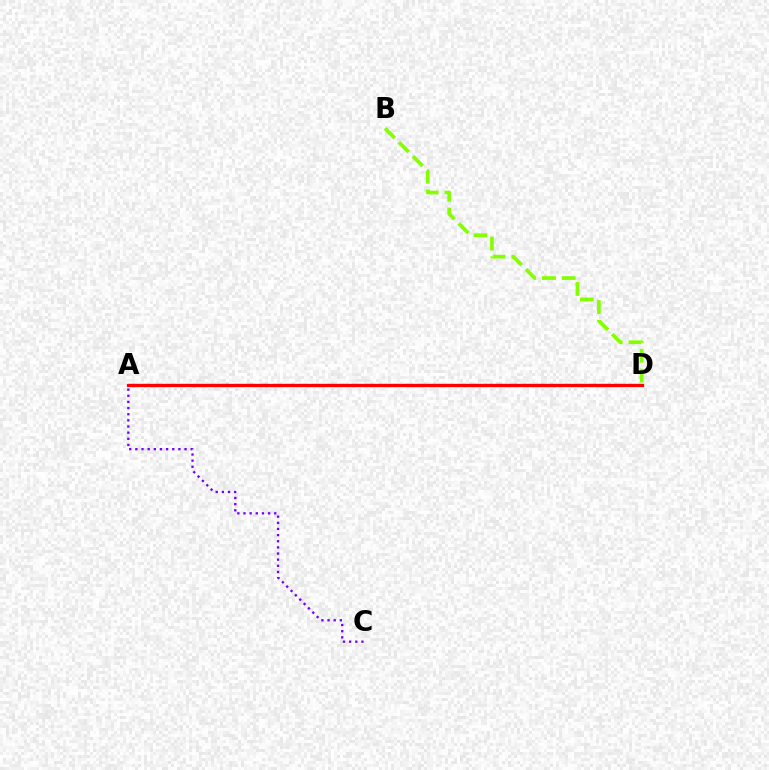{('A', 'D'): [{'color': '#00fff6', 'line_style': 'dashed', 'thickness': 1.79}, {'color': '#ff0000', 'line_style': 'solid', 'thickness': 2.36}], ('A', 'C'): [{'color': '#7200ff', 'line_style': 'dotted', 'thickness': 1.67}], ('B', 'D'): [{'color': '#84ff00', 'line_style': 'dashed', 'thickness': 2.68}]}